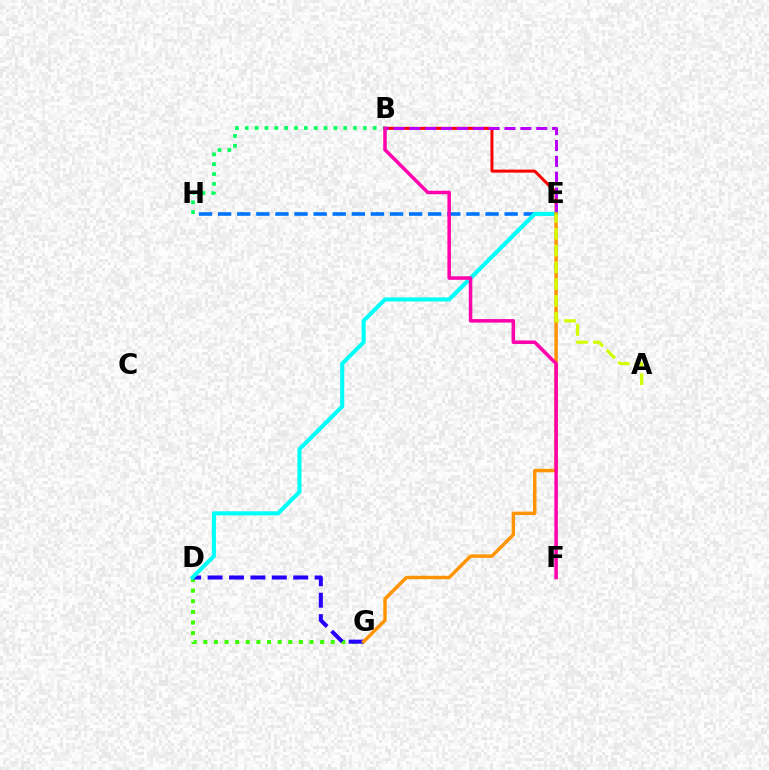{('D', 'G'): [{'color': '#3dff00', 'line_style': 'dotted', 'thickness': 2.88}, {'color': '#2500ff', 'line_style': 'dashed', 'thickness': 2.91}], ('B', 'E'): [{'color': '#ff0000', 'line_style': 'solid', 'thickness': 2.17}, {'color': '#b900ff', 'line_style': 'dashed', 'thickness': 2.16}], ('E', 'H'): [{'color': '#0074ff', 'line_style': 'dashed', 'thickness': 2.59}], ('B', 'H'): [{'color': '#00ff5c', 'line_style': 'dotted', 'thickness': 2.68}], ('D', 'E'): [{'color': '#00fff6', 'line_style': 'solid', 'thickness': 2.95}], ('E', 'G'): [{'color': '#ff9400', 'line_style': 'solid', 'thickness': 2.48}], ('B', 'F'): [{'color': '#ff00ac', 'line_style': 'solid', 'thickness': 2.52}], ('A', 'E'): [{'color': '#d1ff00', 'line_style': 'dashed', 'thickness': 2.28}]}